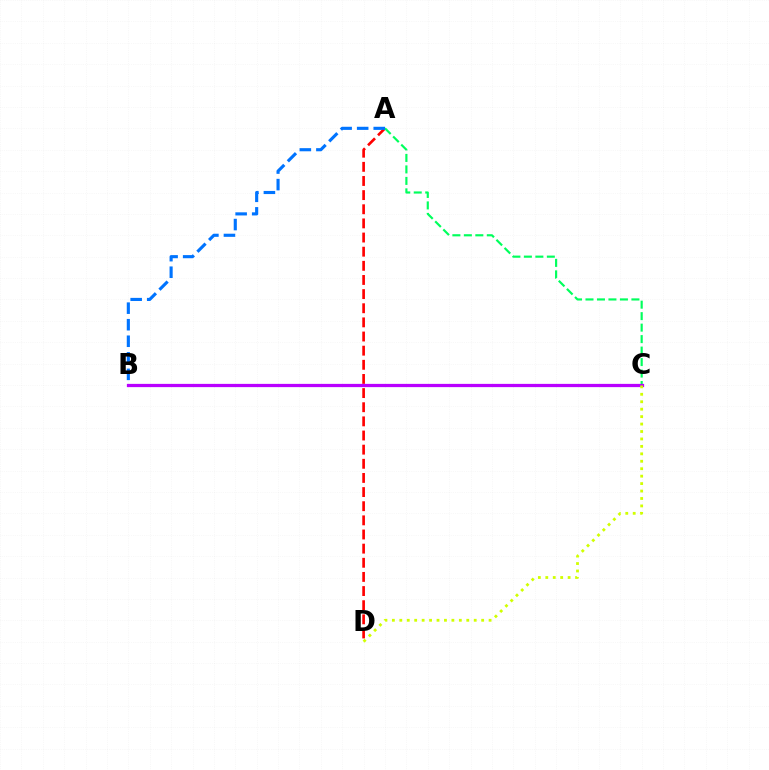{('A', 'D'): [{'color': '#ff0000', 'line_style': 'dashed', 'thickness': 1.92}], ('A', 'C'): [{'color': '#00ff5c', 'line_style': 'dashed', 'thickness': 1.56}], ('B', 'C'): [{'color': '#b900ff', 'line_style': 'solid', 'thickness': 2.34}], ('A', 'B'): [{'color': '#0074ff', 'line_style': 'dashed', 'thickness': 2.25}], ('C', 'D'): [{'color': '#d1ff00', 'line_style': 'dotted', 'thickness': 2.02}]}